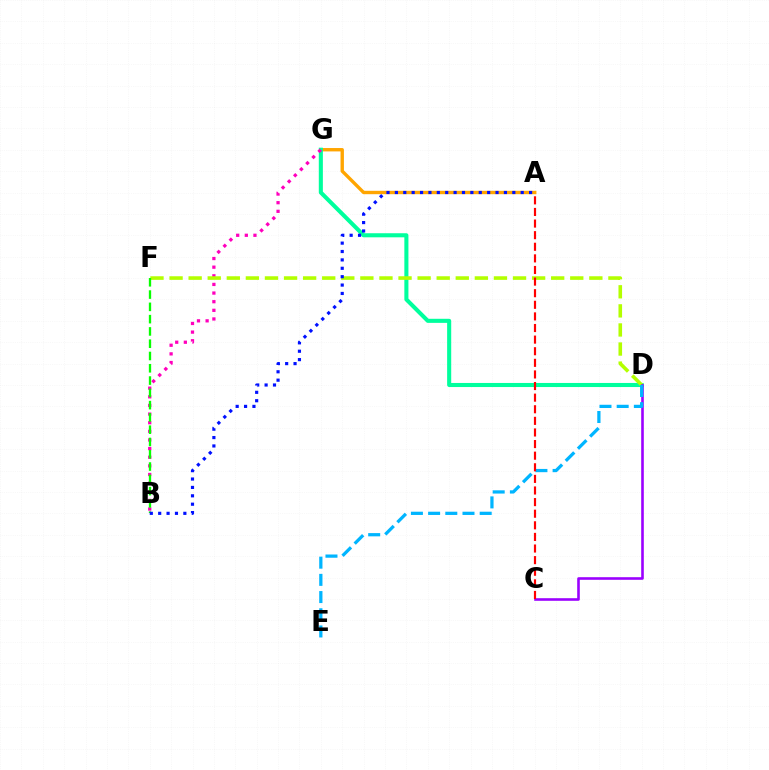{('A', 'G'): [{'color': '#ffa500', 'line_style': 'solid', 'thickness': 2.44}], ('D', 'G'): [{'color': '#00ff9d', 'line_style': 'solid', 'thickness': 2.94}], ('B', 'G'): [{'color': '#ff00bd', 'line_style': 'dotted', 'thickness': 2.35}], ('D', 'F'): [{'color': '#b3ff00', 'line_style': 'dashed', 'thickness': 2.59}], ('C', 'D'): [{'color': '#9b00ff', 'line_style': 'solid', 'thickness': 1.87}], ('B', 'F'): [{'color': '#08ff00', 'line_style': 'dashed', 'thickness': 1.67}], ('D', 'E'): [{'color': '#00b5ff', 'line_style': 'dashed', 'thickness': 2.34}], ('A', 'B'): [{'color': '#0010ff', 'line_style': 'dotted', 'thickness': 2.28}], ('A', 'C'): [{'color': '#ff0000', 'line_style': 'dashed', 'thickness': 1.58}]}